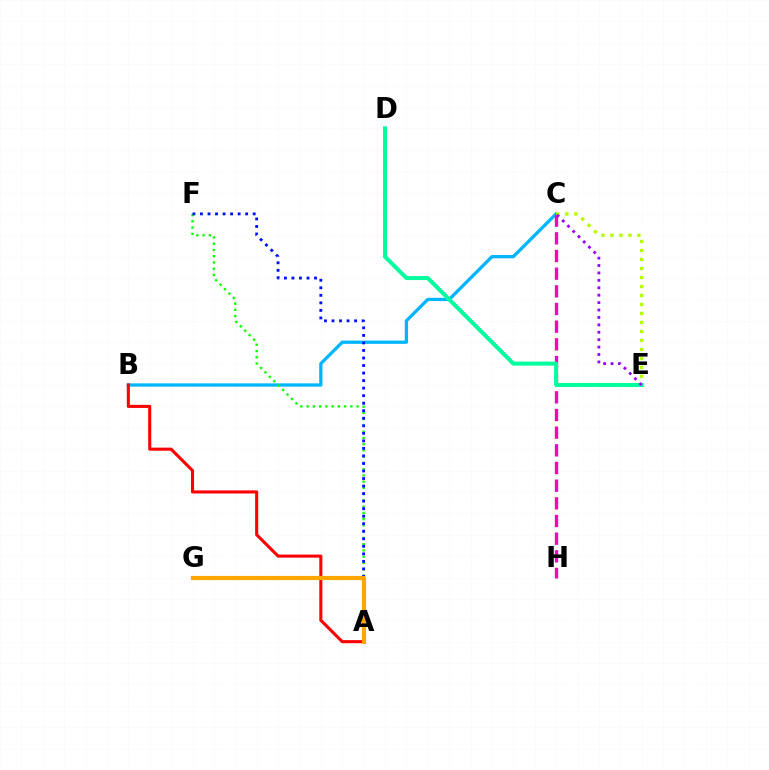{('B', 'C'): [{'color': '#00b5ff', 'line_style': 'solid', 'thickness': 2.35}], ('A', 'F'): [{'color': '#08ff00', 'line_style': 'dotted', 'thickness': 1.7}, {'color': '#0010ff', 'line_style': 'dotted', 'thickness': 2.05}], ('C', 'H'): [{'color': '#ff00bd', 'line_style': 'dashed', 'thickness': 2.4}], ('C', 'E'): [{'color': '#b3ff00', 'line_style': 'dotted', 'thickness': 2.44}, {'color': '#9b00ff', 'line_style': 'dotted', 'thickness': 2.01}], ('D', 'E'): [{'color': '#00ff9d', 'line_style': 'solid', 'thickness': 2.88}], ('A', 'B'): [{'color': '#ff0000', 'line_style': 'solid', 'thickness': 2.22}], ('A', 'G'): [{'color': '#ffa500', 'line_style': 'solid', 'thickness': 3.0}]}